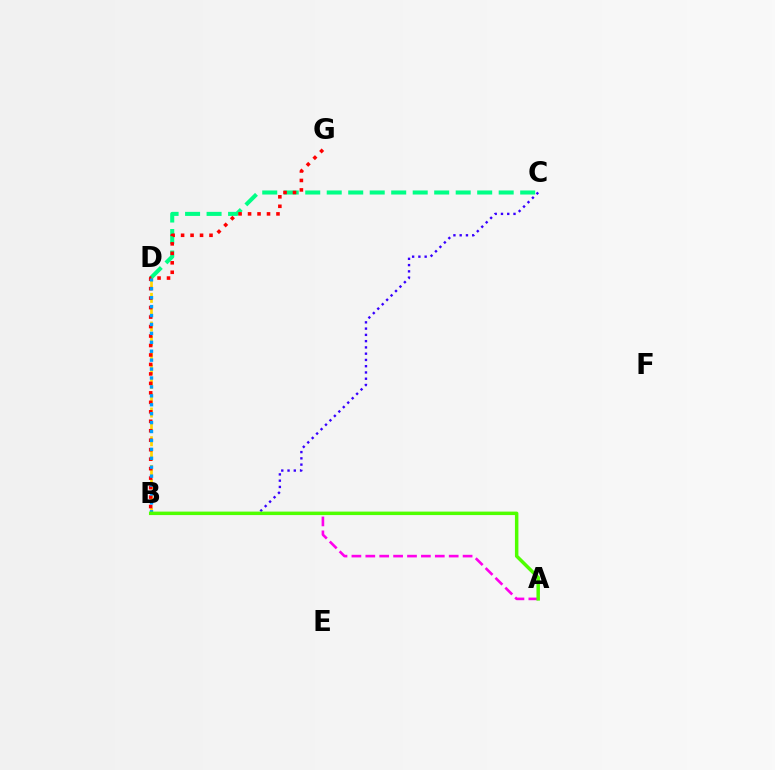{('C', 'D'): [{'color': '#00ff86', 'line_style': 'dashed', 'thickness': 2.92}], ('A', 'B'): [{'color': '#ff00ed', 'line_style': 'dashed', 'thickness': 1.89}, {'color': '#4fff00', 'line_style': 'solid', 'thickness': 2.5}], ('B', 'C'): [{'color': '#3700ff', 'line_style': 'dotted', 'thickness': 1.7}], ('B', 'D'): [{'color': '#ffd500', 'line_style': 'dashed', 'thickness': 1.95}, {'color': '#009eff', 'line_style': 'dotted', 'thickness': 2.42}], ('B', 'G'): [{'color': '#ff0000', 'line_style': 'dotted', 'thickness': 2.57}]}